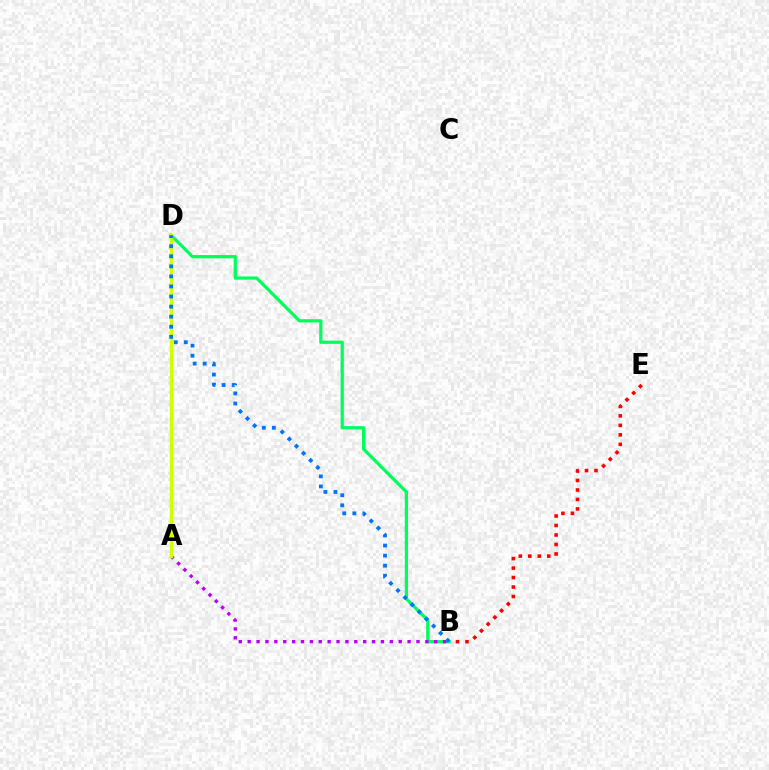{('B', 'E'): [{'color': '#ff0000', 'line_style': 'dotted', 'thickness': 2.58}], ('B', 'D'): [{'color': '#00ff5c', 'line_style': 'solid', 'thickness': 2.33}, {'color': '#0074ff', 'line_style': 'dotted', 'thickness': 2.74}], ('A', 'B'): [{'color': '#b900ff', 'line_style': 'dotted', 'thickness': 2.41}], ('A', 'D'): [{'color': '#d1ff00', 'line_style': 'solid', 'thickness': 2.49}]}